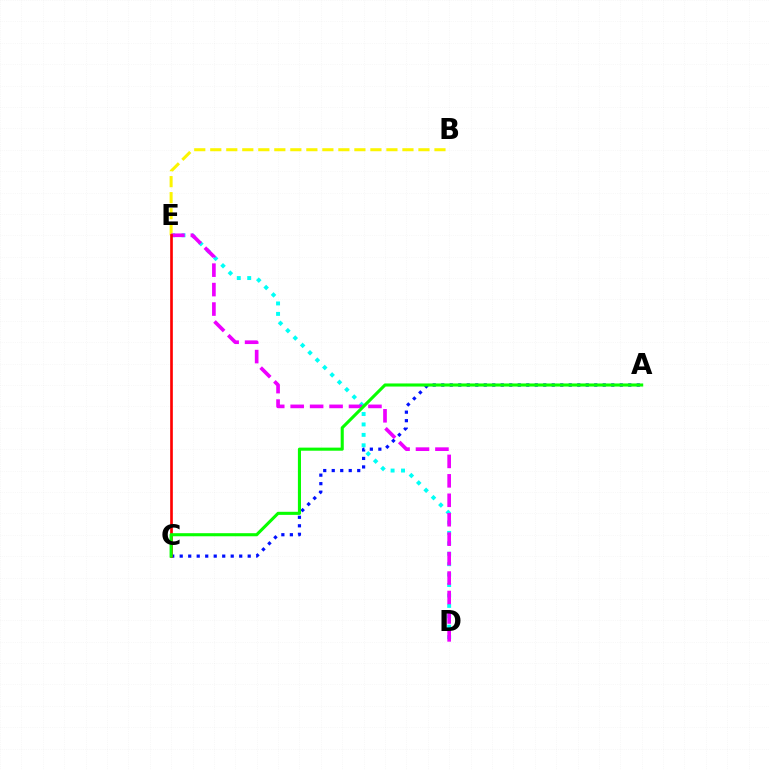{('D', 'E'): [{'color': '#00fff6', 'line_style': 'dotted', 'thickness': 2.83}, {'color': '#ee00ff', 'line_style': 'dashed', 'thickness': 2.64}], ('B', 'E'): [{'color': '#fcf500', 'line_style': 'dashed', 'thickness': 2.18}], ('A', 'C'): [{'color': '#0010ff', 'line_style': 'dotted', 'thickness': 2.31}, {'color': '#08ff00', 'line_style': 'solid', 'thickness': 2.22}], ('C', 'E'): [{'color': '#ff0000', 'line_style': 'solid', 'thickness': 1.92}]}